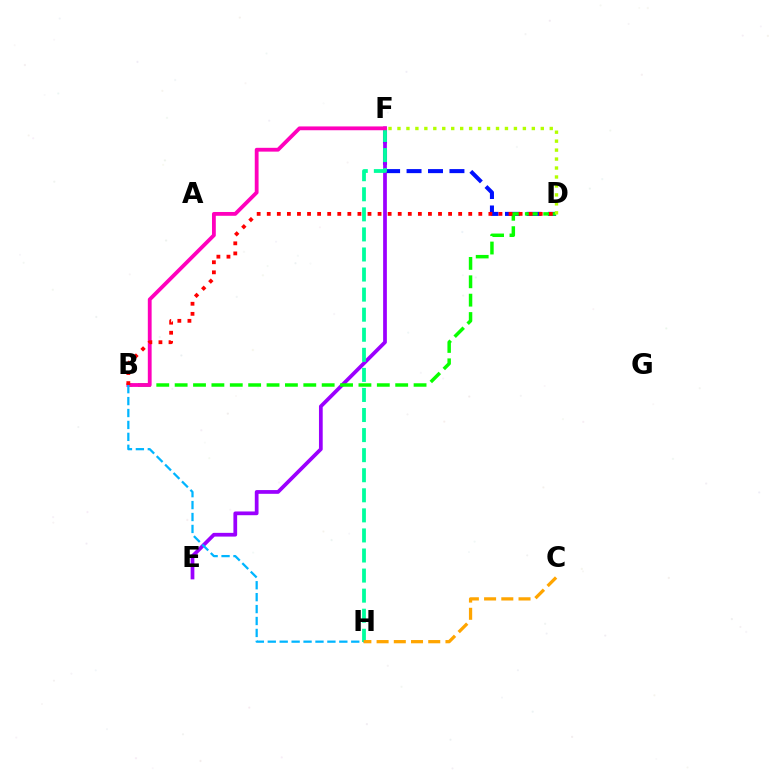{('D', 'F'): [{'color': '#0010ff', 'line_style': 'dashed', 'thickness': 2.91}, {'color': '#b3ff00', 'line_style': 'dotted', 'thickness': 2.43}], ('E', 'F'): [{'color': '#9b00ff', 'line_style': 'solid', 'thickness': 2.69}], ('B', 'D'): [{'color': '#08ff00', 'line_style': 'dashed', 'thickness': 2.5}, {'color': '#ff0000', 'line_style': 'dotted', 'thickness': 2.74}], ('F', 'H'): [{'color': '#00ff9d', 'line_style': 'dashed', 'thickness': 2.73}], ('B', 'F'): [{'color': '#ff00bd', 'line_style': 'solid', 'thickness': 2.74}], ('B', 'H'): [{'color': '#00b5ff', 'line_style': 'dashed', 'thickness': 1.62}], ('C', 'H'): [{'color': '#ffa500', 'line_style': 'dashed', 'thickness': 2.34}]}